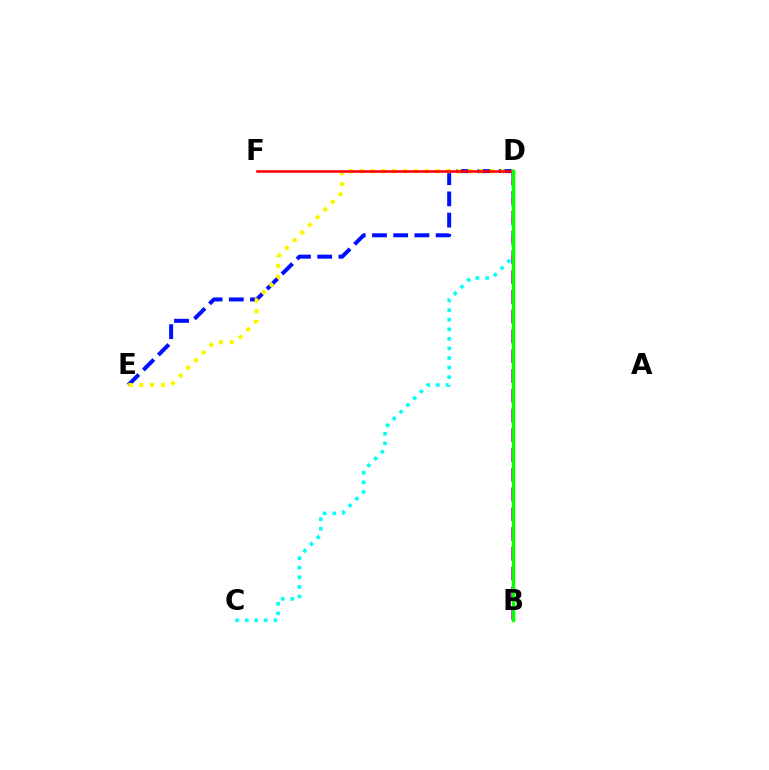{('B', 'D'): [{'color': '#ee00ff', 'line_style': 'dashed', 'thickness': 2.69}, {'color': '#08ff00', 'line_style': 'solid', 'thickness': 2.48}], ('D', 'E'): [{'color': '#0010ff', 'line_style': 'dashed', 'thickness': 2.88}, {'color': '#fcf500', 'line_style': 'dotted', 'thickness': 2.94}], ('C', 'D'): [{'color': '#00fff6', 'line_style': 'dotted', 'thickness': 2.6}], ('D', 'F'): [{'color': '#ff0000', 'line_style': 'solid', 'thickness': 1.83}]}